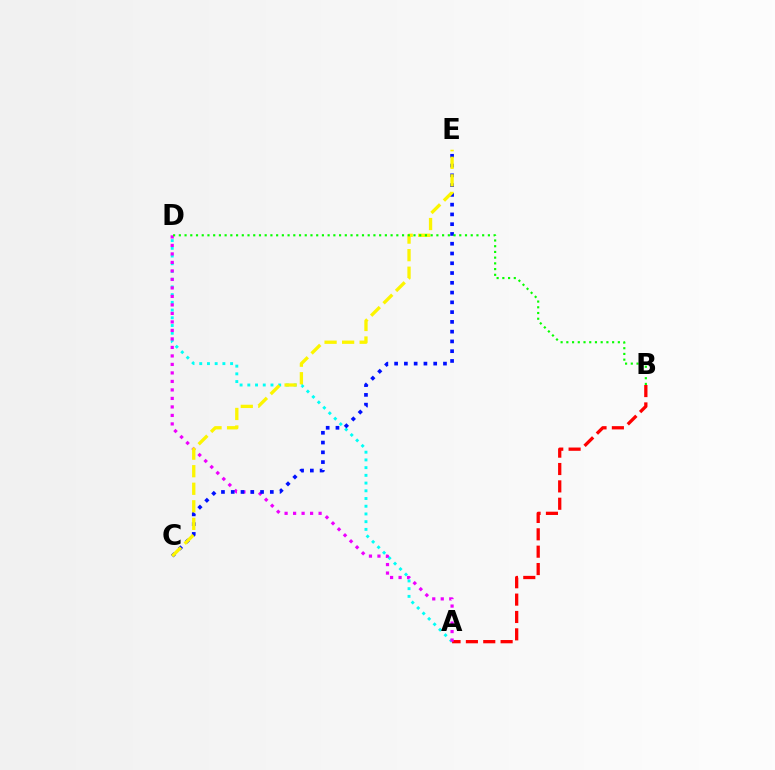{('A', 'D'): [{'color': '#00fff6', 'line_style': 'dotted', 'thickness': 2.1}, {'color': '#ee00ff', 'line_style': 'dotted', 'thickness': 2.31}], ('A', 'B'): [{'color': '#ff0000', 'line_style': 'dashed', 'thickness': 2.36}], ('C', 'E'): [{'color': '#0010ff', 'line_style': 'dotted', 'thickness': 2.65}, {'color': '#fcf500', 'line_style': 'dashed', 'thickness': 2.38}], ('B', 'D'): [{'color': '#08ff00', 'line_style': 'dotted', 'thickness': 1.55}]}